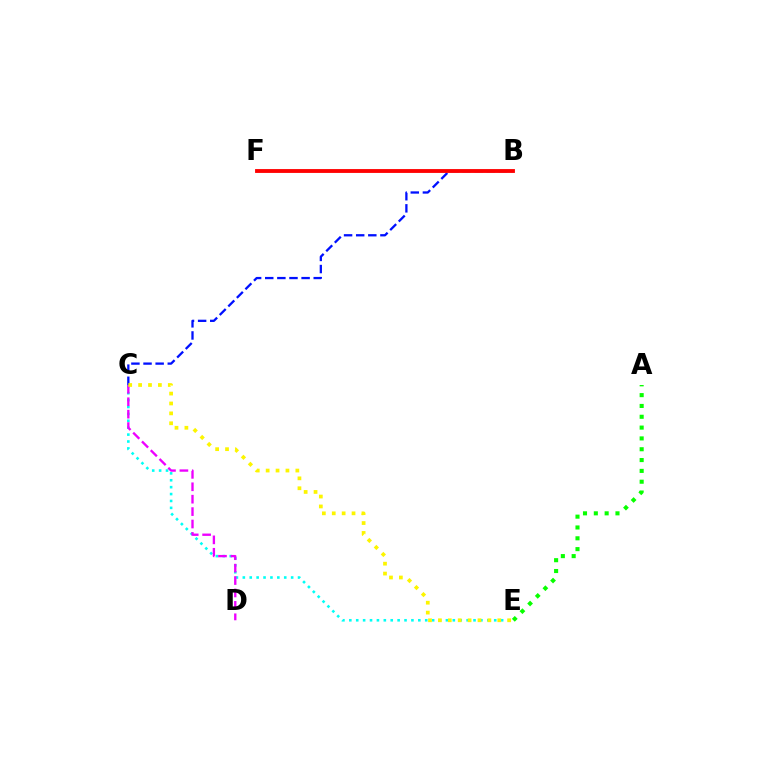{('B', 'C'): [{'color': '#0010ff', 'line_style': 'dashed', 'thickness': 1.65}], ('C', 'E'): [{'color': '#00fff6', 'line_style': 'dotted', 'thickness': 1.87}, {'color': '#fcf500', 'line_style': 'dotted', 'thickness': 2.69}], ('C', 'D'): [{'color': '#ee00ff', 'line_style': 'dashed', 'thickness': 1.69}], ('A', 'E'): [{'color': '#08ff00', 'line_style': 'dotted', 'thickness': 2.94}], ('B', 'F'): [{'color': '#ff0000', 'line_style': 'solid', 'thickness': 2.77}]}